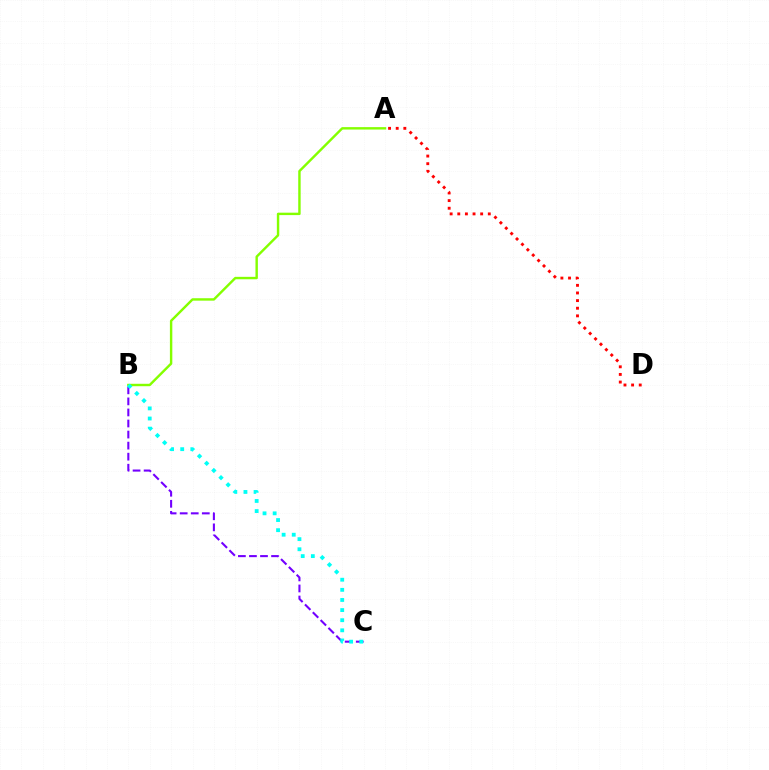{('A', 'B'): [{'color': '#84ff00', 'line_style': 'solid', 'thickness': 1.74}], ('A', 'D'): [{'color': '#ff0000', 'line_style': 'dotted', 'thickness': 2.07}], ('B', 'C'): [{'color': '#7200ff', 'line_style': 'dashed', 'thickness': 1.5}, {'color': '#00fff6', 'line_style': 'dotted', 'thickness': 2.75}]}